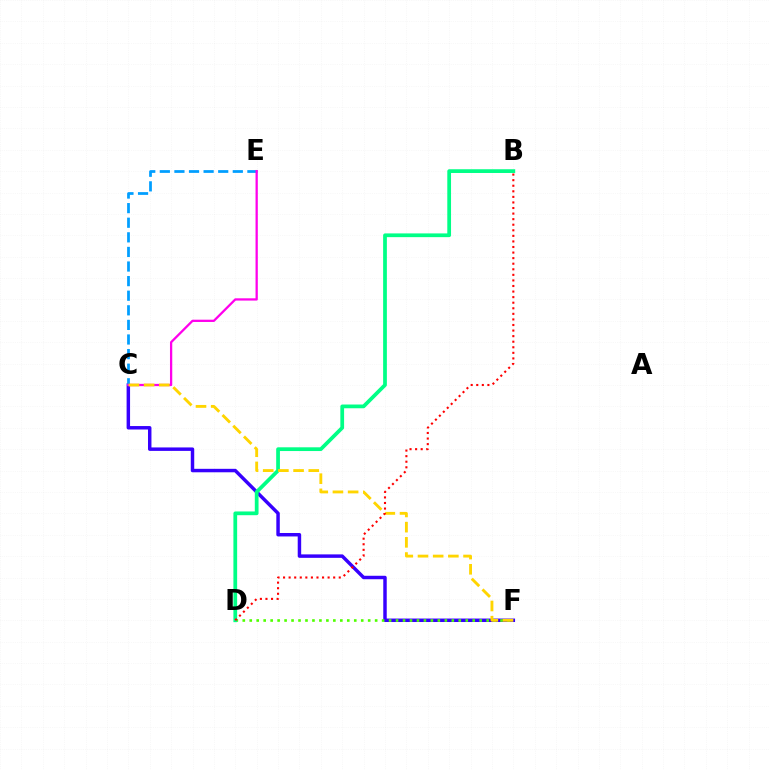{('C', 'F'): [{'color': '#3700ff', 'line_style': 'solid', 'thickness': 2.49}, {'color': '#ffd500', 'line_style': 'dashed', 'thickness': 2.06}], ('D', 'F'): [{'color': '#4fff00', 'line_style': 'dotted', 'thickness': 1.89}], ('B', 'D'): [{'color': '#00ff86', 'line_style': 'solid', 'thickness': 2.69}, {'color': '#ff0000', 'line_style': 'dotted', 'thickness': 1.51}], ('C', 'E'): [{'color': '#009eff', 'line_style': 'dashed', 'thickness': 1.98}, {'color': '#ff00ed', 'line_style': 'solid', 'thickness': 1.64}]}